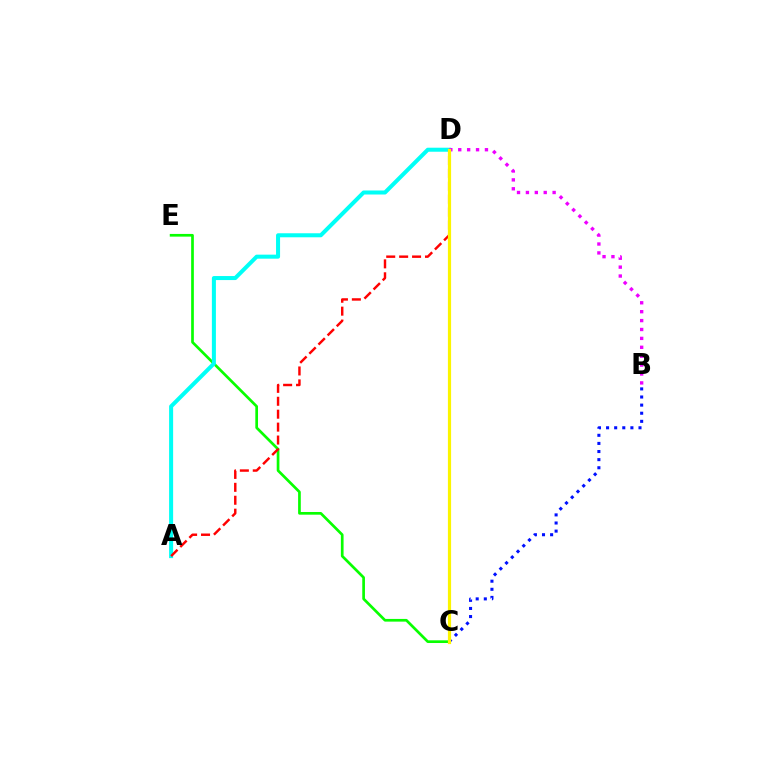{('C', 'E'): [{'color': '#08ff00', 'line_style': 'solid', 'thickness': 1.94}], ('A', 'D'): [{'color': '#00fff6', 'line_style': 'solid', 'thickness': 2.9}, {'color': '#ff0000', 'line_style': 'dashed', 'thickness': 1.76}], ('B', 'D'): [{'color': '#ee00ff', 'line_style': 'dotted', 'thickness': 2.42}], ('B', 'C'): [{'color': '#0010ff', 'line_style': 'dotted', 'thickness': 2.2}], ('C', 'D'): [{'color': '#fcf500', 'line_style': 'solid', 'thickness': 2.3}]}